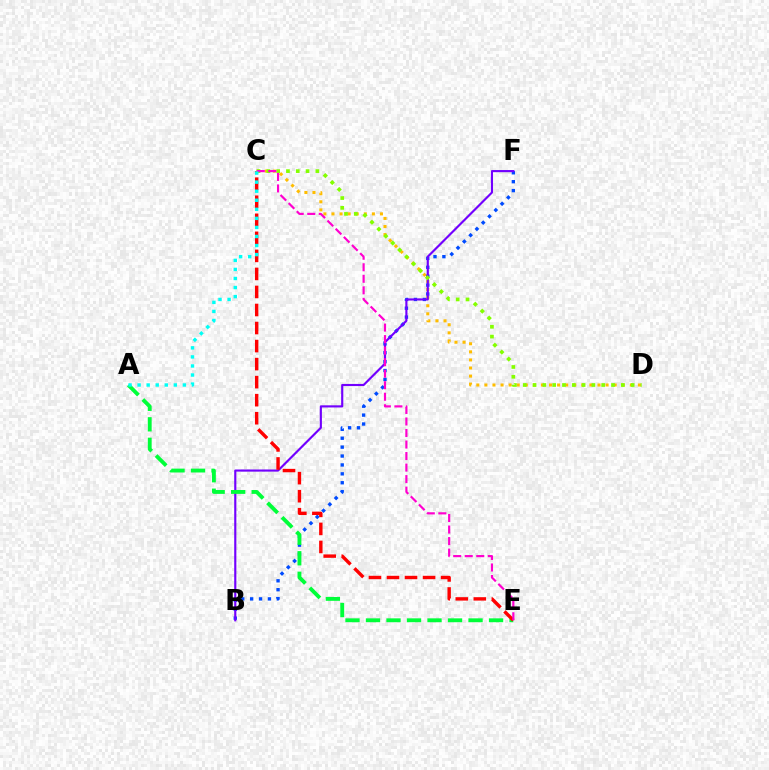{('B', 'F'): [{'color': '#004bff', 'line_style': 'dotted', 'thickness': 2.42}, {'color': '#7200ff', 'line_style': 'solid', 'thickness': 1.54}], ('C', 'D'): [{'color': '#ffbd00', 'line_style': 'dotted', 'thickness': 2.2}, {'color': '#84ff00', 'line_style': 'dotted', 'thickness': 2.67}], ('A', 'E'): [{'color': '#00ff39', 'line_style': 'dashed', 'thickness': 2.79}], ('C', 'E'): [{'color': '#ff0000', 'line_style': 'dashed', 'thickness': 2.45}, {'color': '#ff00cf', 'line_style': 'dashed', 'thickness': 1.57}], ('A', 'C'): [{'color': '#00fff6', 'line_style': 'dotted', 'thickness': 2.46}]}